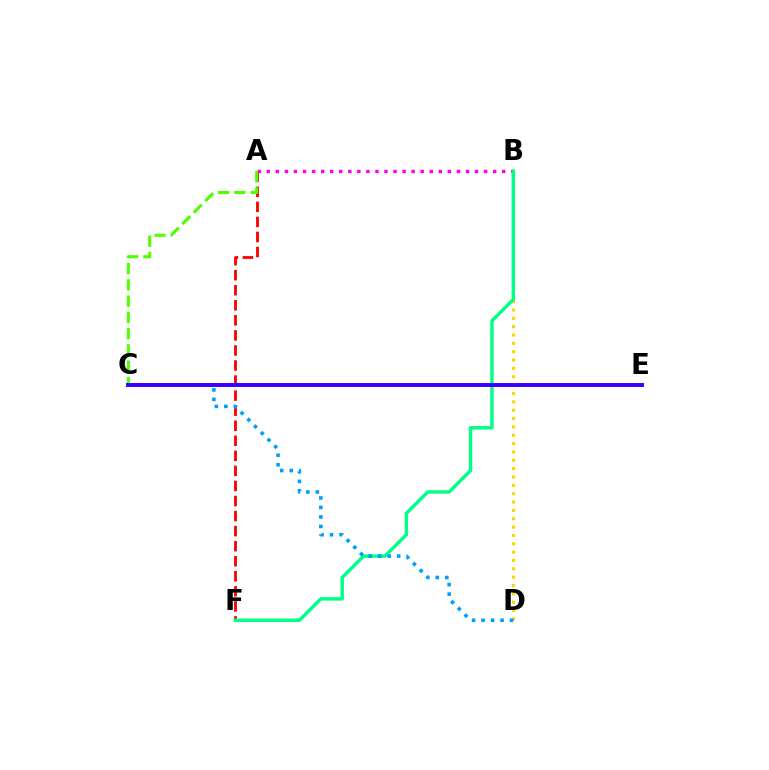{('A', 'F'): [{'color': '#ff0000', 'line_style': 'dashed', 'thickness': 2.05}], ('A', 'B'): [{'color': '#ff00ed', 'line_style': 'dotted', 'thickness': 2.46}], ('A', 'C'): [{'color': '#4fff00', 'line_style': 'dashed', 'thickness': 2.21}], ('B', 'D'): [{'color': '#ffd500', 'line_style': 'dotted', 'thickness': 2.27}], ('B', 'F'): [{'color': '#00ff86', 'line_style': 'solid', 'thickness': 2.46}], ('C', 'D'): [{'color': '#009eff', 'line_style': 'dotted', 'thickness': 2.58}], ('C', 'E'): [{'color': '#3700ff', 'line_style': 'solid', 'thickness': 2.84}]}